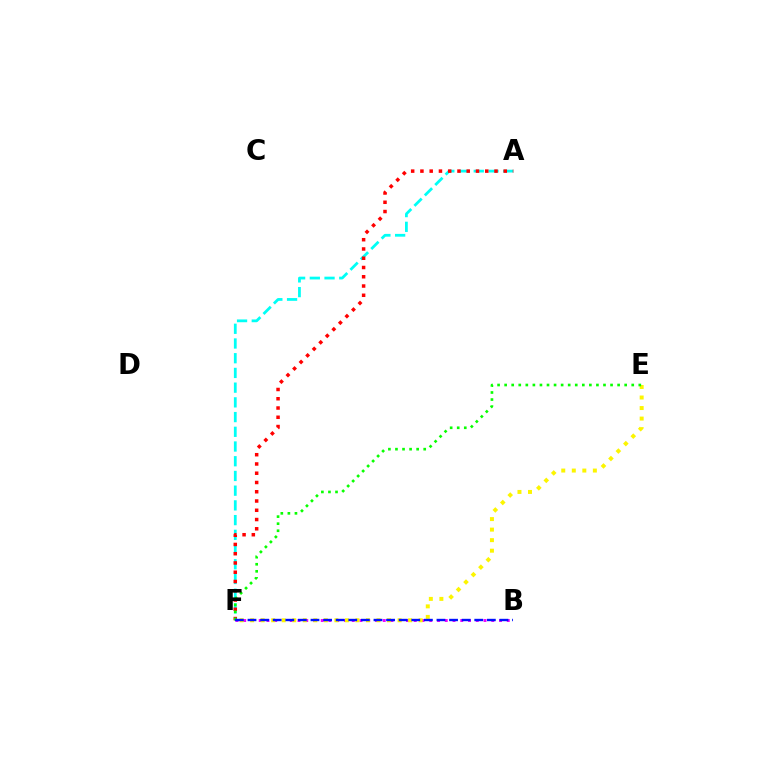{('A', 'F'): [{'color': '#00fff6', 'line_style': 'dashed', 'thickness': 2.0}, {'color': '#ff0000', 'line_style': 'dotted', 'thickness': 2.52}], ('B', 'F'): [{'color': '#ee00ff', 'line_style': 'dotted', 'thickness': 2.11}, {'color': '#0010ff', 'line_style': 'dashed', 'thickness': 1.71}], ('E', 'F'): [{'color': '#fcf500', 'line_style': 'dotted', 'thickness': 2.86}, {'color': '#08ff00', 'line_style': 'dotted', 'thickness': 1.92}]}